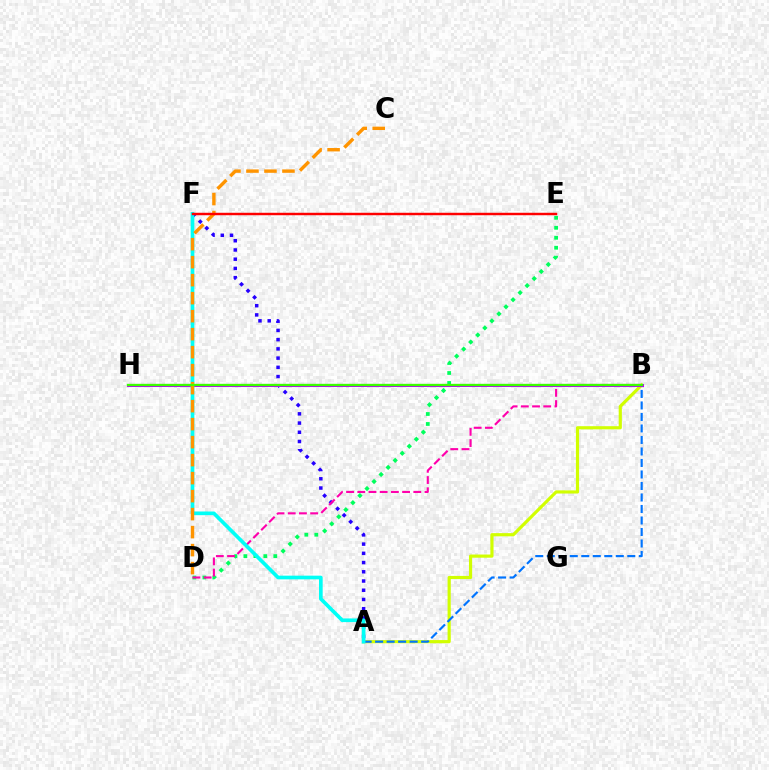{('A', 'F'): [{'color': '#2500ff', 'line_style': 'dotted', 'thickness': 2.51}, {'color': '#00fff6', 'line_style': 'solid', 'thickness': 2.64}], ('D', 'E'): [{'color': '#00ff5c', 'line_style': 'dotted', 'thickness': 2.71}], ('B', 'D'): [{'color': '#ff00ac', 'line_style': 'dashed', 'thickness': 1.52}], ('A', 'B'): [{'color': '#d1ff00', 'line_style': 'solid', 'thickness': 2.28}, {'color': '#0074ff', 'line_style': 'dashed', 'thickness': 1.56}], ('B', 'H'): [{'color': '#b900ff', 'line_style': 'solid', 'thickness': 2.19}, {'color': '#3dff00', 'line_style': 'solid', 'thickness': 1.68}], ('C', 'D'): [{'color': '#ff9400', 'line_style': 'dashed', 'thickness': 2.44}], ('E', 'F'): [{'color': '#ff0000', 'line_style': 'solid', 'thickness': 1.77}]}